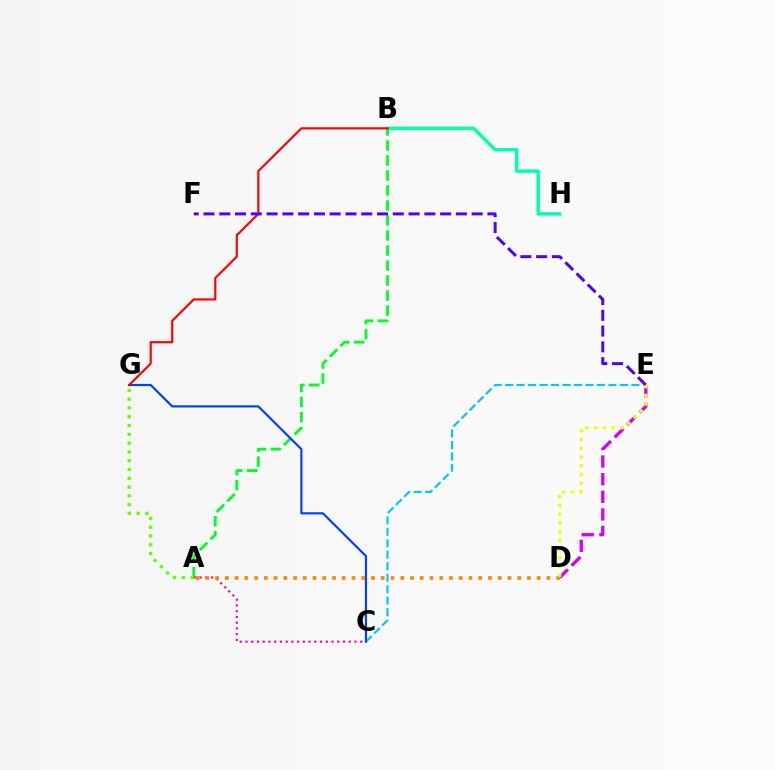{('B', 'H'): [{'color': '#00ffaf', 'line_style': 'solid', 'thickness': 2.46}], ('C', 'E'): [{'color': '#00c7ff', 'line_style': 'dashed', 'thickness': 1.56}], ('D', 'E'): [{'color': '#d600ff', 'line_style': 'dashed', 'thickness': 2.4}, {'color': '#eeff00', 'line_style': 'dotted', 'thickness': 2.38}], ('A', 'B'): [{'color': '#00ff27', 'line_style': 'dashed', 'thickness': 2.04}], ('C', 'G'): [{'color': '#003fff', 'line_style': 'solid', 'thickness': 1.56}], ('B', 'G'): [{'color': '#ff0000', 'line_style': 'solid', 'thickness': 1.55}], ('A', 'C'): [{'color': '#ff00a0', 'line_style': 'dotted', 'thickness': 1.56}], ('A', 'D'): [{'color': '#ff8800', 'line_style': 'dotted', 'thickness': 2.65}], ('E', 'F'): [{'color': '#4f00ff', 'line_style': 'dashed', 'thickness': 2.14}], ('A', 'G'): [{'color': '#66ff00', 'line_style': 'dotted', 'thickness': 2.39}]}